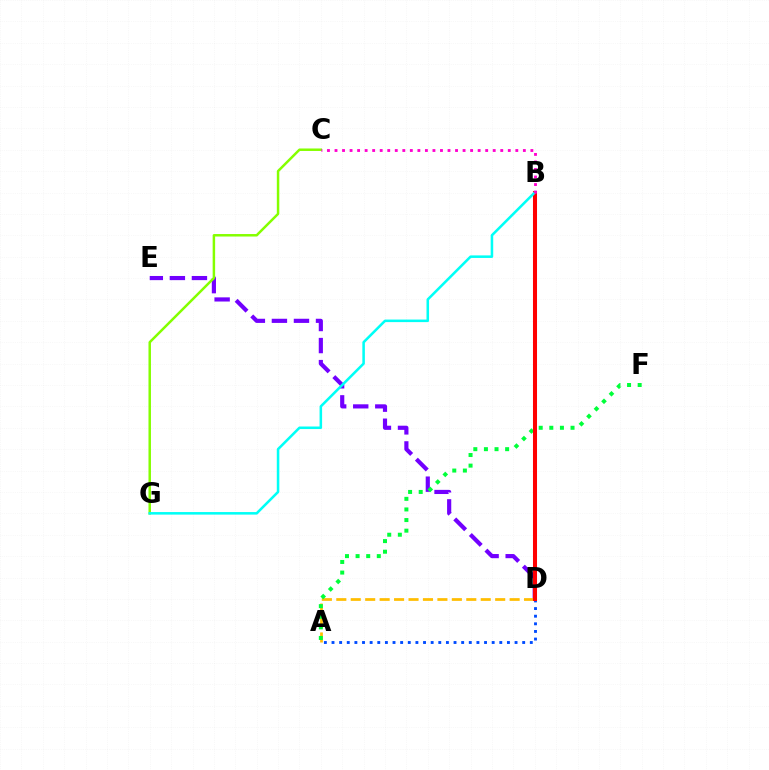{('D', 'E'): [{'color': '#7200ff', 'line_style': 'dashed', 'thickness': 3.0}], ('C', 'G'): [{'color': '#84ff00', 'line_style': 'solid', 'thickness': 1.79}], ('A', 'D'): [{'color': '#ffbd00', 'line_style': 'dashed', 'thickness': 1.96}, {'color': '#004bff', 'line_style': 'dotted', 'thickness': 2.07}], ('A', 'F'): [{'color': '#00ff39', 'line_style': 'dotted', 'thickness': 2.88}], ('B', 'D'): [{'color': '#ff0000', 'line_style': 'solid', 'thickness': 2.91}], ('B', 'G'): [{'color': '#00fff6', 'line_style': 'solid', 'thickness': 1.83}], ('B', 'C'): [{'color': '#ff00cf', 'line_style': 'dotted', 'thickness': 2.05}]}